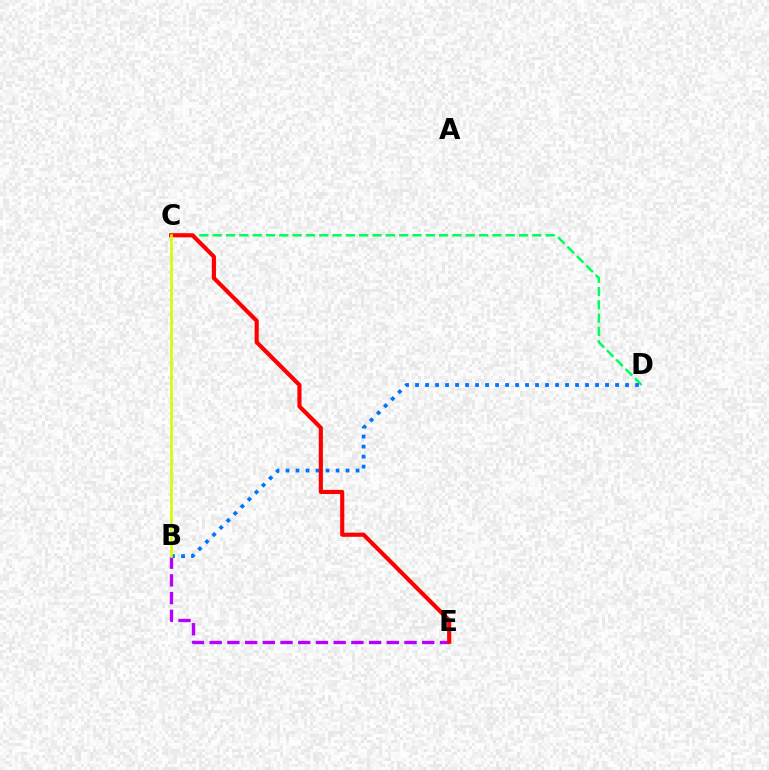{('B', 'E'): [{'color': '#b900ff', 'line_style': 'dashed', 'thickness': 2.41}], ('C', 'D'): [{'color': '#00ff5c', 'line_style': 'dashed', 'thickness': 1.81}], ('B', 'D'): [{'color': '#0074ff', 'line_style': 'dotted', 'thickness': 2.72}], ('C', 'E'): [{'color': '#ff0000', 'line_style': 'solid', 'thickness': 2.98}], ('B', 'C'): [{'color': '#d1ff00', 'line_style': 'solid', 'thickness': 1.89}]}